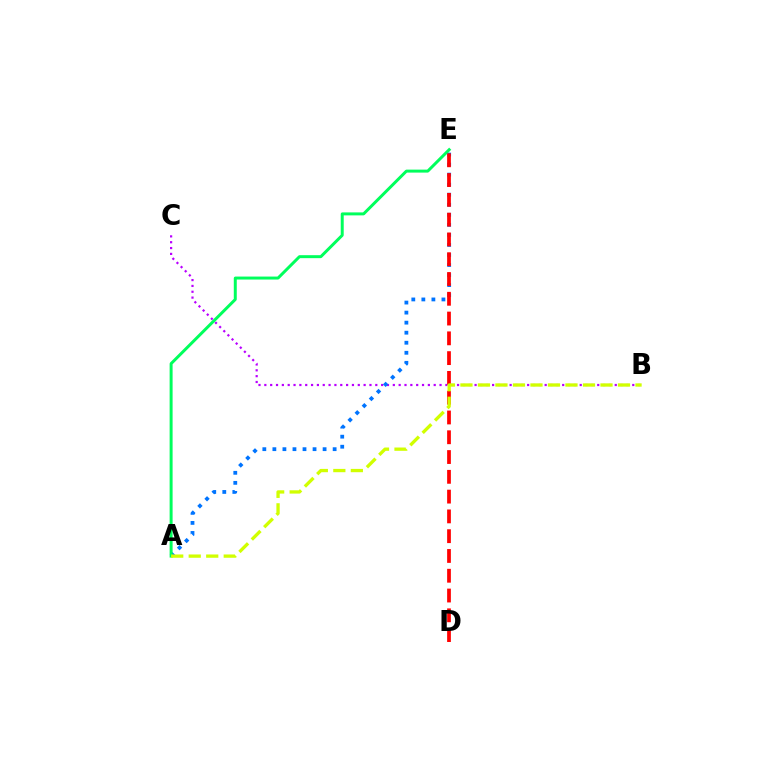{('B', 'C'): [{'color': '#b900ff', 'line_style': 'dotted', 'thickness': 1.59}], ('A', 'E'): [{'color': '#0074ff', 'line_style': 'dotted', 'thickness': 2.73}, {'color': '#00ff5c', 'line_style': 'solid', 'thickness': 2.14}], ('D', 'E'): [{'color': '#ff0000', 'line_style': 'dashed', 'thickness': 2.69}], ('A', 'B'): [{'color': '#d1ff00', 'line_style': 'dashed', 'thickness': 2.38}]}